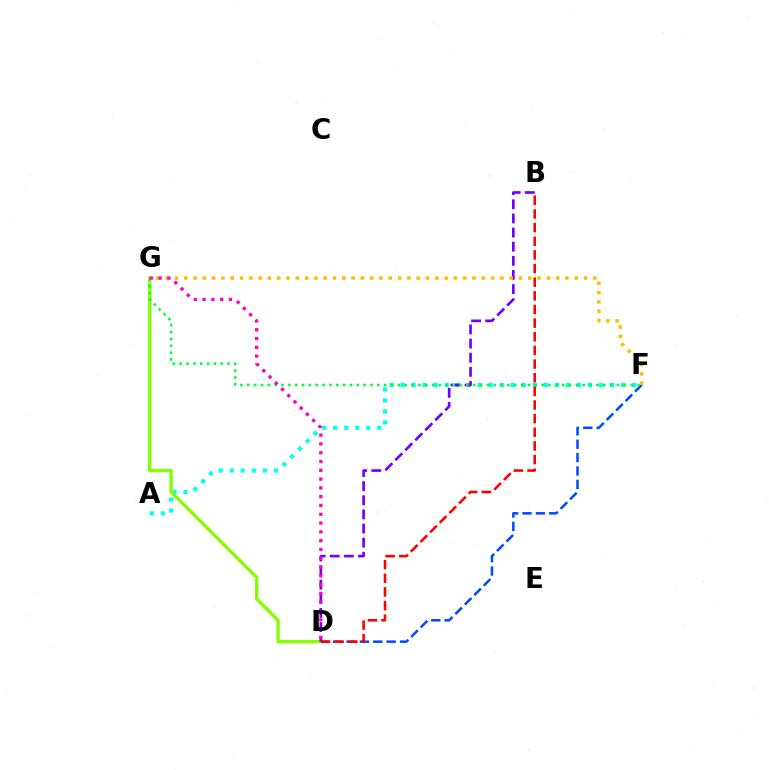{('A', 'F'): [{'color': '#00fff6', 'line_style': 'dotted', 'thickness': 2.99}], ('D', 'G'): [{'color': '#84ff00', 'line_style': 'solid', 'thickness': 2.4}, {'color': '#ff00cf', 'line_style': 'dotted', 'thickness': 2.39}], ('D', 'F'): [{'color': '#004bff', 'line_style': 'dashed', 'thickness': 1.82}], ('B', 'D'): [{'color': '#7200ff', 'line_style': 'dashed', 'thickness': 1.92}, {'color': '#ff0000', 'line_style': 'dashed', 'thickness': 1.85}], ('F', 'G'): [{'color': '#00ff39', 'line_style': 'dotted', 'thickness': 1.86}, {'color': '#ffbd00', 'line_style': 'dotted', 'thickness': 2.53}]}